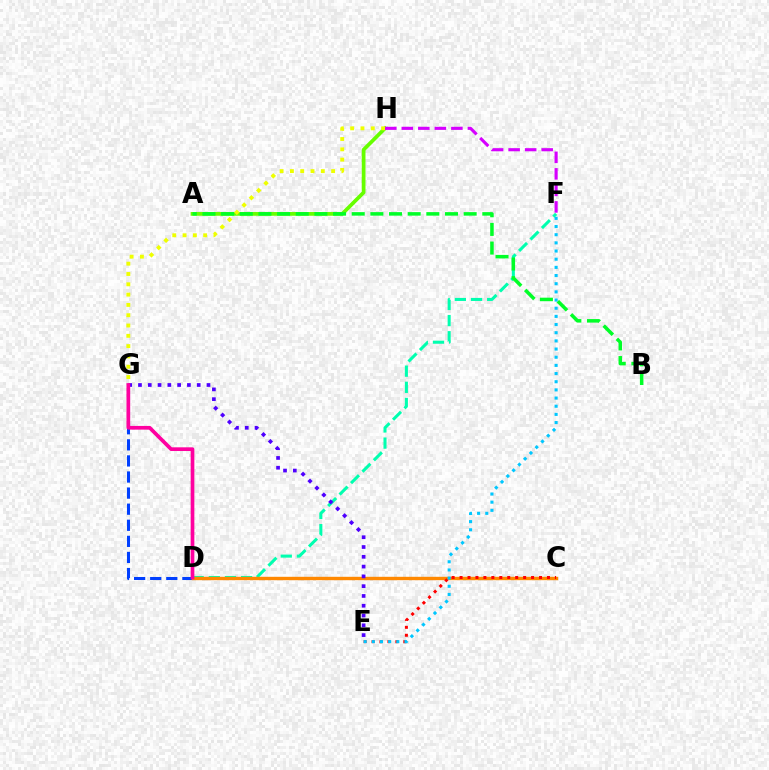{('A', 'H'): [{'color': '#66ff00', 'line_style': 'solid', 'thickness': 2.69}], ('D', 'G'): [{'color': '#003fff', 'line_style': 'dashed', 'thickness': 2.19}, {'color': '#ff00a0', 'line_style': 'solid', 'thickness': 2.66}], ('D', 'F'): [{'color': '#00ffaf', 'line_style': 'dashed', 'thickness': 2.2}], ('A', 'B'): [{'color': '#00ff27', 'line_style': 'dashed', 'thickness': 2.53}], ('G', 'H'): [{'color': '#eeff00', 'line_style': 'dotted', 'thickness': 2.8}], ('F', 'H'): [{'color': '#d600ff', 'line_style': 'dashed', 'thickness': 2.25}], ('C', 'D'): [{'color': '#ff8800', 'line_style': 'solid', 'thickness': 2.44}], ('C', 'E'): [{'color': '#ff0000', 'line_style': 'dotted', 'thickness': 2.16}], ('E', 'G'): [{'color': '#4f00ff', 'line_style': 'dotted', 'thickness': 2.66}], ('E', 'F'): [{'color': '#00c7ff', 'line_style': 'dotted', 'thickness': 2.22}]}